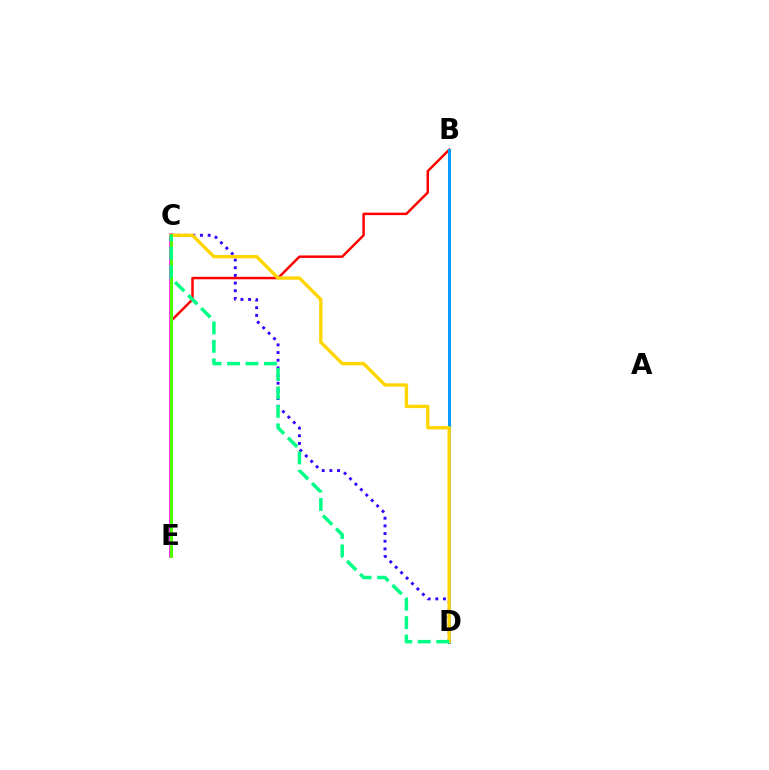{('C', 'D'): [{'color': '#3700ff', 'line_style': 'dotted', 'thickness': 2.08}, {'color': '#ffd500', 'line_style': 'solid', 'thickness': 2.41}, {'color': '#00ff86', 'line_style': 'dashed', 'thickness': 2.51}], ('B', 'E'): [{'color': '#ff0000', 'line_style': 'solid', 'thickness': 1.78}], ('C', 'E'): [{'color': '#ff00ed', 'line_style': 'solid', 'thickness': 2.57}, {'color': '#4fff00', 'line_style': 'solid', 'thickness': 2.18}], ('B', 'D'): [{'color': '#009eff', 'line_style': 'solid', 'thickness': 2.16}]}